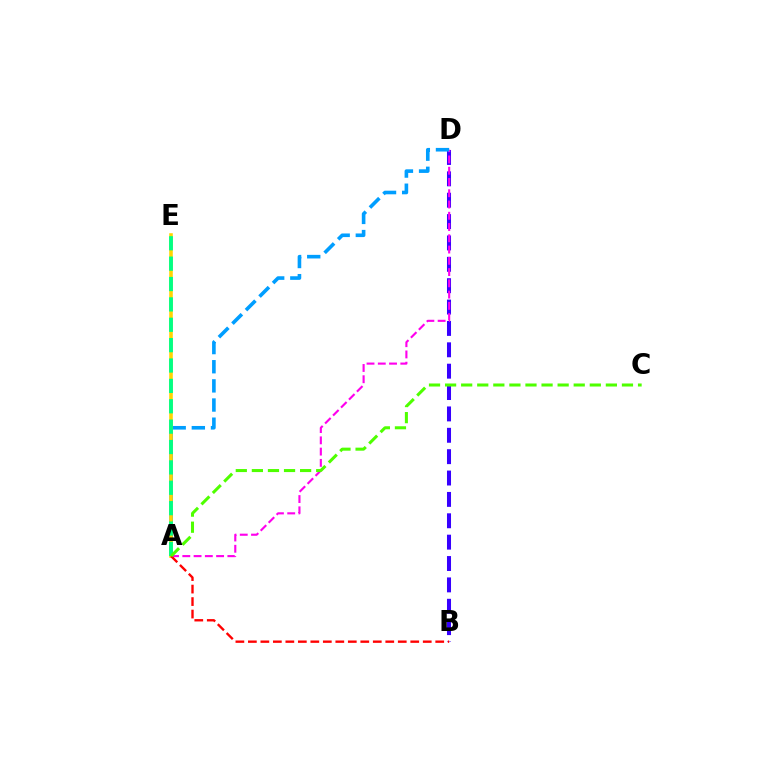{('B', 'D'): [{'color': '#3700ff', 'line_style': 'dashed', 'thickness': 2.9}], ('A', 'D'): [{'color': '#ff00ed', 'line_style': 'dashed', 'thickness': 1.53}, {'color': '#009eff', 'line_style': 'dashed', 'thickness': 2.6}], ('A', 'E'): [{'color': '#ffd500', 'line_style': 'solid', 'thickness': 2.57}, {'color': '#00ff86', 'line_style': 'dashed', 'thickness': 2.77}], ('A', 'B'): [{'color': '#ff0000', 'line_style': 'dashed', 'thickness': 1.7}], ('A', 'C'): [{'color': '#4fff00', 'line_style': 'dashed', 'thickness': 2.18}]}